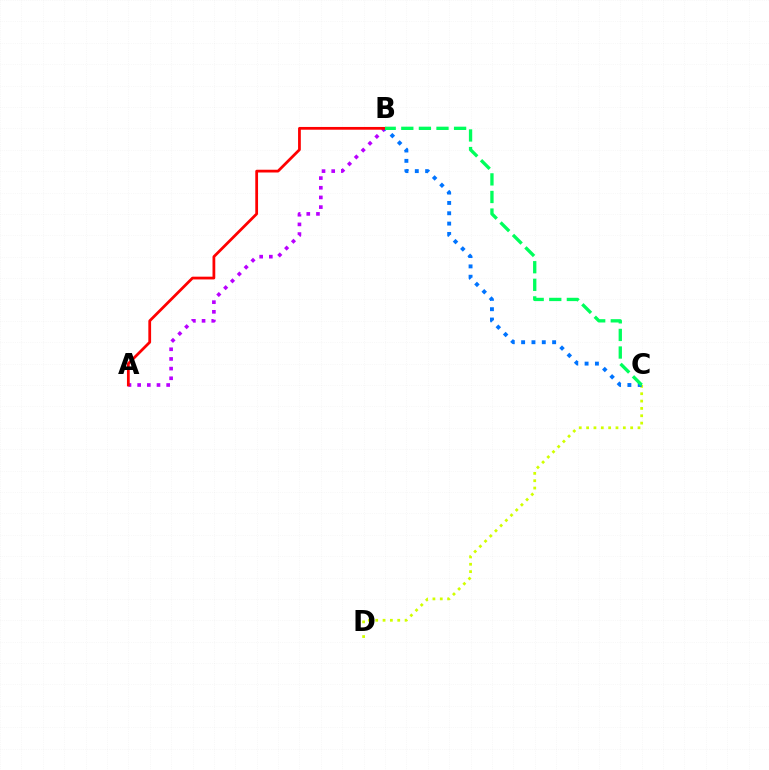{('C', 'D'): [{'color': '#d1ff00', 'line_style': 'dotted', 'thickness': 1.99}], ('A', 'B'): [{'color': '#b900ff', 'line_style': 'dotted', 'thickness': 2.63}, {'color': '#ff0000', 'line_style': 'solid', 'thickness': 1.99}], ('B', 'C'): [{'color': '#0074ff', 'line_style': 'dotted', 'thickness': 2.81}, {'color': '#00ff5c', 'line_style': 'dashed', 'thickness': 2.39}]}